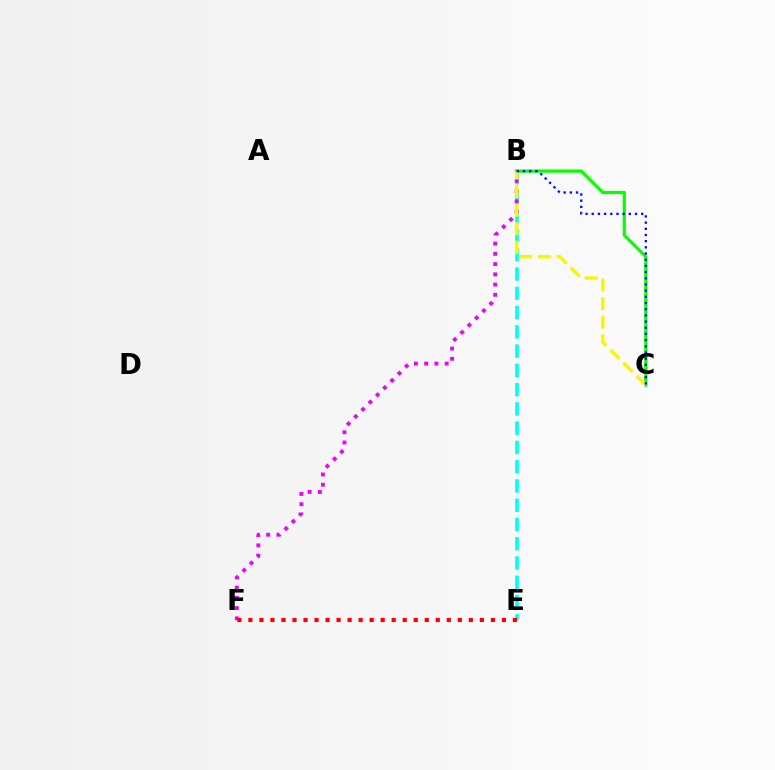{('B', 'C'): [{'color': '#08ff00', 'line_style': 'solid', 'thickness': 2.33}, {'color': '#fcf500', 'line_style': 'dashed', 'thickness': 2.52}, {'color': '#0010ff', 'line_style': 'dotted', 'thickness': 1.68}], ('B', 'E'): [{'color': '#00fff6', 'line_style': 'dashed', 'thickness': 2.62}], ('B', 'F'): [{'color': '#ee00ff', 'line_style': 'dotted', 'thickness': 2.78}], ('E', 'F'): [{'color': '#ff0000', 'line_style': 'dotted', 'thickness': 2.99}]}